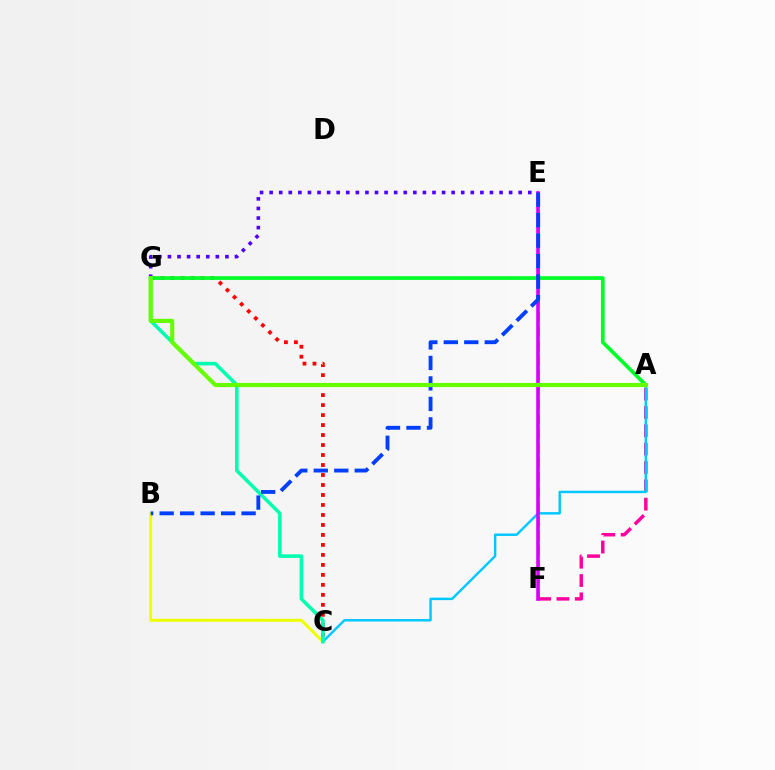{('C', 'G'): [{'color': '#ff0000', 'line_style': 'dotted', 'thickness': 2.71}, {'color': '#00ffaf', 'line_style': 'solid', 'thickness': 2.58}], ('B', 'C'): [{'color': '#eeff00', 'line_style': 'solid', 'thickness': 2.14}], ('E', 'G'): [{'color': '#4f00ff', 'line_style': 'dotted', 'thickness': 2.6}], ('E', 'F'): [{'color': '#ff8800', 'line_style': 'dashed', 'thickness': 1.99}, {'color': '#d600ff', 'line_style': 'solid', 'thickness': 2.58}], ('A', 'F'): [{'color': '#ff00a0', 'line_style': 'dashed', 'thickness': 2.49}], ('A', 'C'): [{'color': '#00c7ff', 'line_style': 'solid', 'thickness': 1.75}], ('A', 'G'): [{'color': '#00ff27', 'line_style': 'solid', 'thickness': 2.67}, {'color': '#66ff00', 'line_style': 'solid', 'thickness': 2.96}], ('B', 'E'): [{'color': '#003fff', 'line_style': 'dashed', 'thickness': 2.78}]}